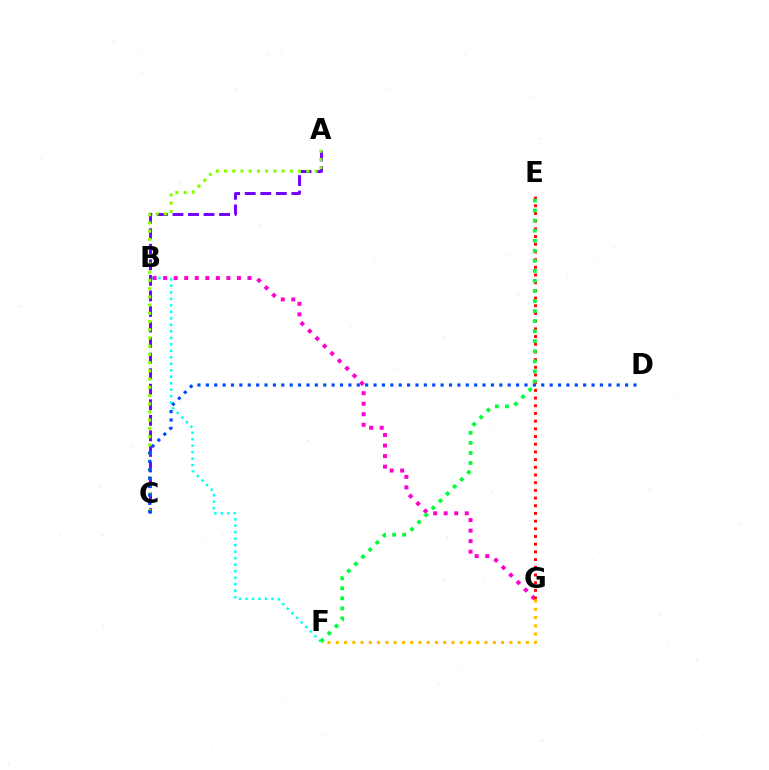{('A', 'C'): [{'color': '#7200ff', 'line_style': 'dashed', 'thickness': 2.11}, {'color': '#84ff00', 'line_style': 'dotted', 'thickness': 2.23}], ('B', 'F'): [{'color': '#00fff6', 'line_style': 'dotted', 'thickness': 1.76}], ('C', 'D'): [{'color': '#004bff', 'line_style': 'dotted', 'thickness': 2.28}], ('B', 'G'): [{'color': '#ff00cf', 'line_style': 'dotted', 'thickness': 2.86}], ('E', 'G'): [{'color': '#ff0000', 'line_style': 'dotted', 'thickness': 2.09}], ('F', 'G'): [{'color': '#ffbd00', 'line_style': 'dotted', 'thickness': 2.25}], ('E', 'F'): [{'color': '#00ff39', 'line_style': 'dotted', 'thickness': 2.73}]}